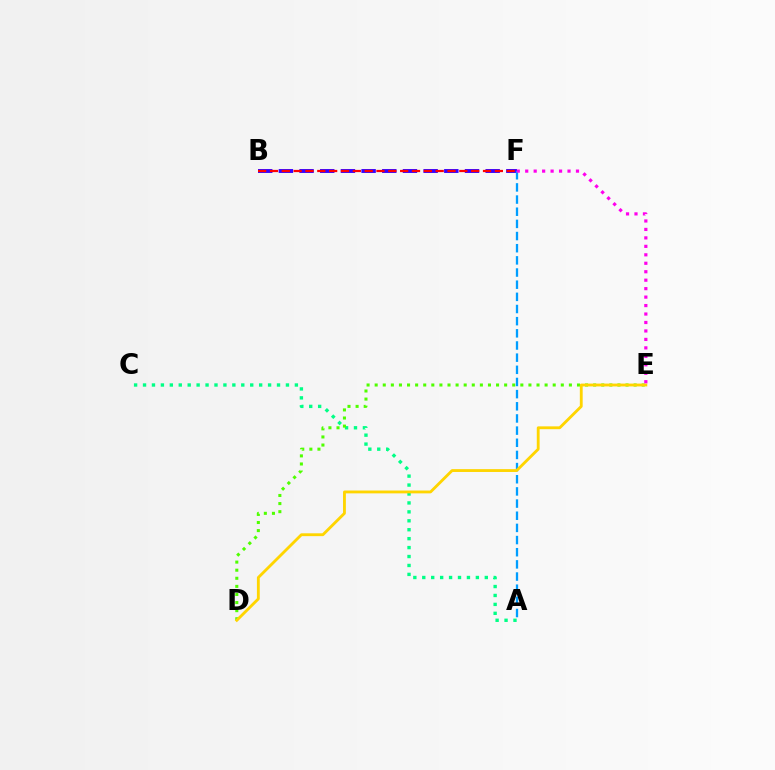{('B', 'F'): [{'color': '#3700ff', 'line_style': 'dashed', 'thickness': 2.81}, {'color': '#ff0000', 'line_style': 'dashed', 'thickness': 1.61}], ('A', 'C'): [{'color': '#00ff86', 'line_style': 'dotted', 'thickness': 2.43}], ('D', 'E'): [{'color': '#4fff00', 'line_style': 'dotted', 'thickness': 2.2}, {'color': '#ffd500', 'line_style': 'solid', 'thickness': 2.04}], ('A', 'F'): [{'color': '#009eff', 'line_style': 'dashed', 'thickness': 1.65}], ('E', 'F'): [{'color': '#ff00ed', 'line_style': 'dotted', 'thickness': 2.3}]}